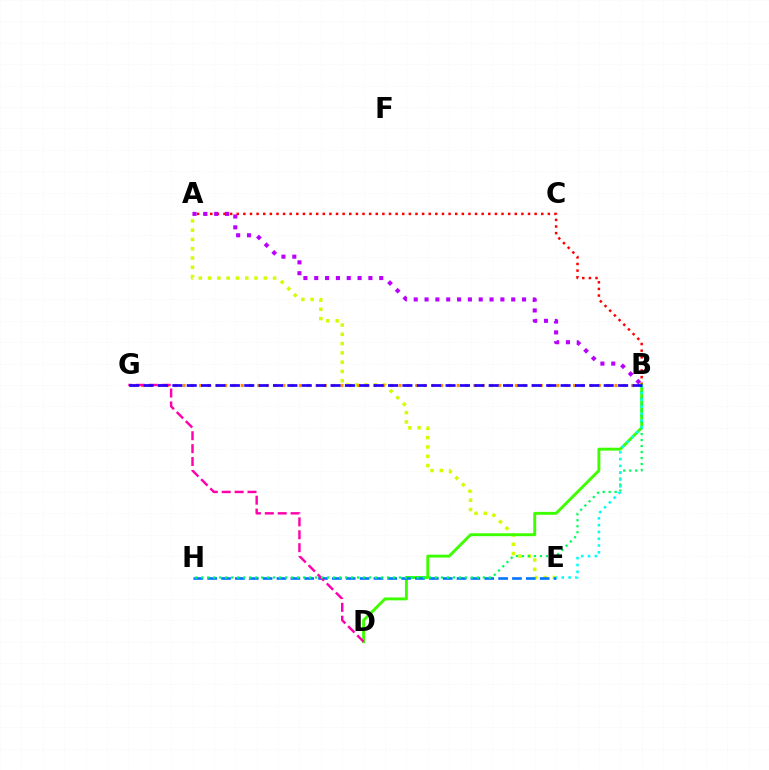{('A', 'E'): [{'color': '#d1ff00', 'line_style': 'dotted', 'thickness': 2.52}], ('B', 'G'): [{'color': '#ff9400', 'line_style': 'dotted', 'thickness': 2.26}, {'color': '#2500ff', 'line_style': 'dashed', 'thickness': 1.95}], ('A', 'B'): [{'color': '#ff0000', 'line_style': 'dotted', 'thickness': 1.8}, {'color': '#b900ff', 'line_style': 'dotted', 'thickness': 2.94}], ('B', 'D'): [{'color': '#3dff00', 'line_style': 'solid', 'thickness': 2.09}], ('E', 'H'): [{'color': '#0074ff', 'line_style': 'dashed', 'thickness': 1.88}], ('D', 'G'): [{'color': '#ff00ac', 'line_style': 'dashed', 'thickness': 1.75}], ('B', 'H'): [{'color': '#00ff5c', 'line_style': 'dotted', 'thickness': 1.63}], ('B', 'E'): [{'color': '#00fff6', 'line_style': 'dotted', 'thickness': 1.85}]}